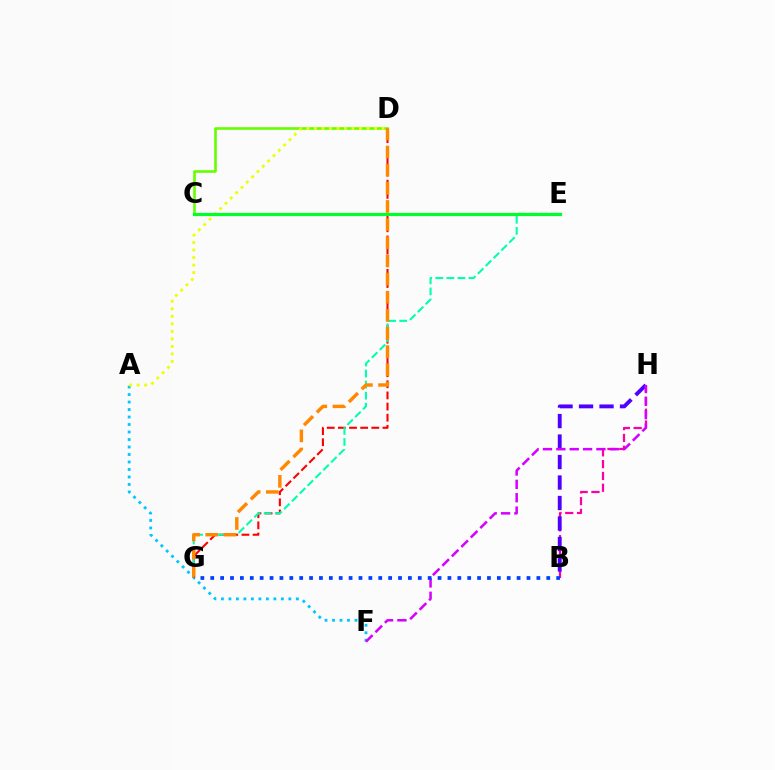{('A', 'F'): [{'color': '#00c7ff', 'line_style': 'dotted', 'thickness': 2.04}], ('D', 'G'): [{'color': '#ff0000', 'line_style': 'dashed', 'thickness': 1.51}, {'color': '#ff8800', 'line_style': 'dashed', 'thickness': 2.47}], ('B', 'H'): [{'color': '#ff00a0', 'line_style': 'dashed', 'thickness': 1.6}, {'color': '#4f00ff', 'line_style': 'dashed', 'thickness': 2.78}], ('E', 'G'): [{'color': '#00ffaf', 'line_style': 'dashed', 'thickness': 1.5}], ('C', 'D'): [{'color': '#66ff00', 'line_style': 'solid', 'thickness': 1.88}], ('F', 'H'): [{'color': '#d600ff', 'line_style': 'dashed', 'thickness': 1.82}], ('B', 'G'): [{'color': '#003fff', 'line_style': 'dotted', 'thickness': 2.69}], ('A', 'D'): [{'color': '#eeff00', 'line_style': 'dotted', 'thickness': 2.04}], ('C', 'E'): [{'color': '#00ff27', 'line_style': 'solid', 'thickness': 2.28}]}